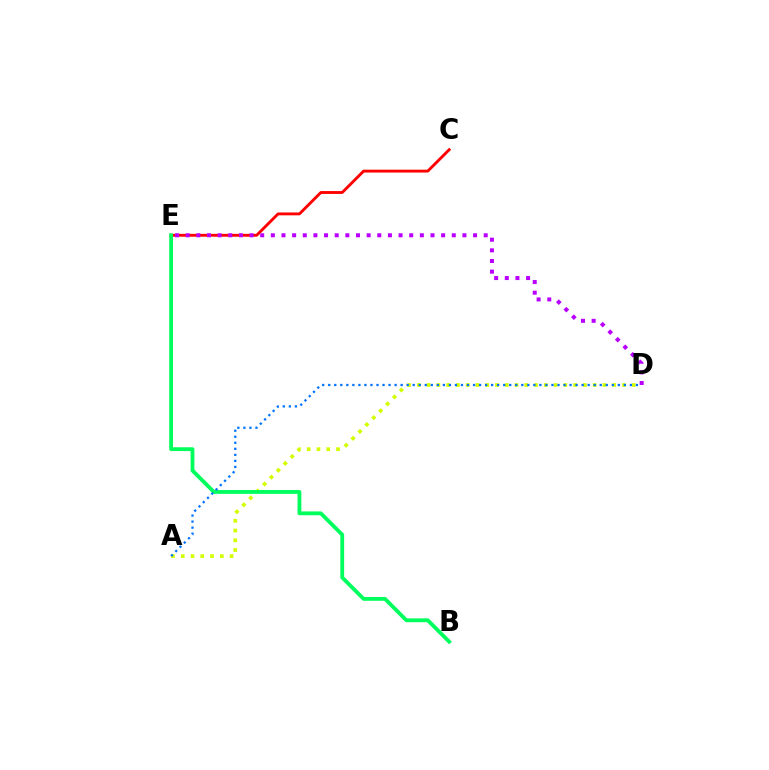{('A', 'D'): [{'color': '#d1ff00', 'line_style': 'dotted', 'thickness': 2.65}, {'color': '#0074ff', 'line_style': 'dotted', 'thickness': 1.64}], ('C', 'E'): [{'color': '#ff0000', 'line_style': 'solid', 'thickness': 2.06}], ('B', 'E'): [{'color': '#00ff5c', 'line_style': 'solid', 'thickness': 2.76}], ('D', 'E'): [{'color': '#b900ff', 'line_style': 'dotted', 'thickness': 2.89}]}